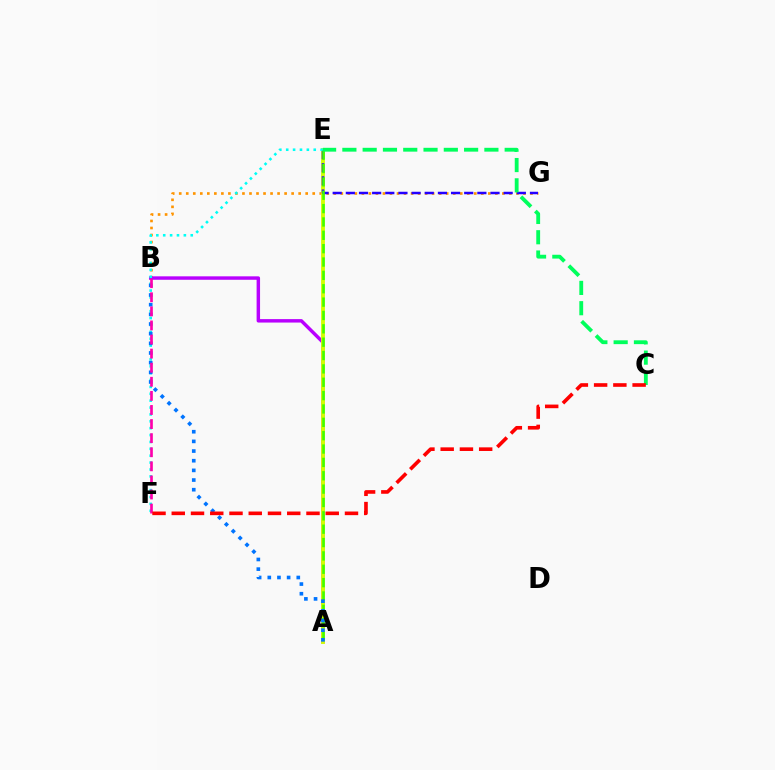{('B', 'G'): [{'color': '#ff9400', 'line_style': 'dotted', 'thickness': 1.91}], ('A', 'B'): [{'color': '#b900ff', 'line_style': 'solid', 'thickness': 2.48}, {'color': '#0074ff', 'line_style': 'dotted', 'thickness': 2.63}], ('A', 'E'): [{'color': '#d1ff00', 'line_style': 'solid', 'thickness': 2.77}, {'color': '#3dff00', 'line_style': 'dashed', 'thickness': 1.81}], ('E', 'G'): [{'color': '#2500ff', 'line_style': 'dashed', 'thickness': 1.79}], ('E', 'F'): [{'color': '#00fff6', 'line_style': 'dotted', 'thickness': 1.87}], ('C', 'E'): [{'color': '#00ff5c', 'line_style': 'dashed', 'thickness': 2.76}], ('B', 'F'): [{'color': '#ff00ac', 'line_style': 'dashed', 'thickness': 1.91}], ('C', 'F'): [{'color': '#ff0000', 'line_style': 'dashed', 'thickness': 2.61}]}